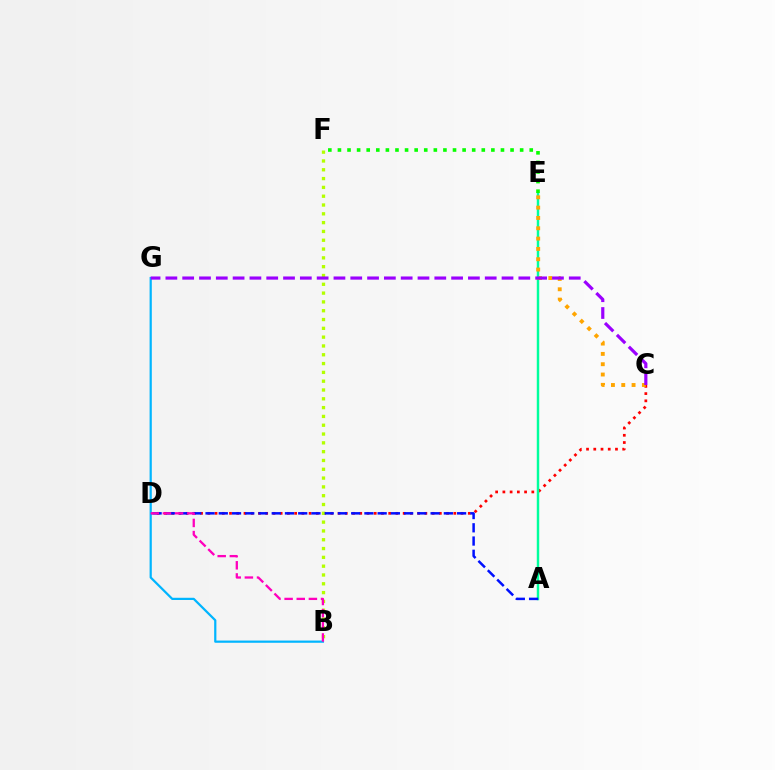{('C', 'D'): [{'color': '#ff0000', 'line_style': 'dotted', 'thickness': 1.97}], ('A', 'E'): [{'color': '#00ff9d', 'line_style': 'solid', 'thickness': 1.77}], ('B', 'F'): [{'color': '#b3ff00', 'line_style': 'dotted', 'thickness': 2.39}], ('E', 'F'): [{'color': '#08ff00', 'line_style': 'dotted', 'thickness': 2.61}], ('C', 'E'): [{'color': '#ffa500', 'line_style': 'dotted', 'thickness': 2.8}], ('A', 'D'): [{'color': '#0010ff', 'line_style': 'dashed', 'thickness': 1.8}], ('B', 'G'): [{'color': '#00b5ff', 'line_style': 'solid', 'thickness': 1.6}], ('C', 'G'): [{'color': '#9b00ff', 'line_style': 'dashed', 'thickness': 2.28}], ('B', 'D'): [{'color': '#ff00bd', 'line_style': 'dashed', 'thickness': 1.65}]}